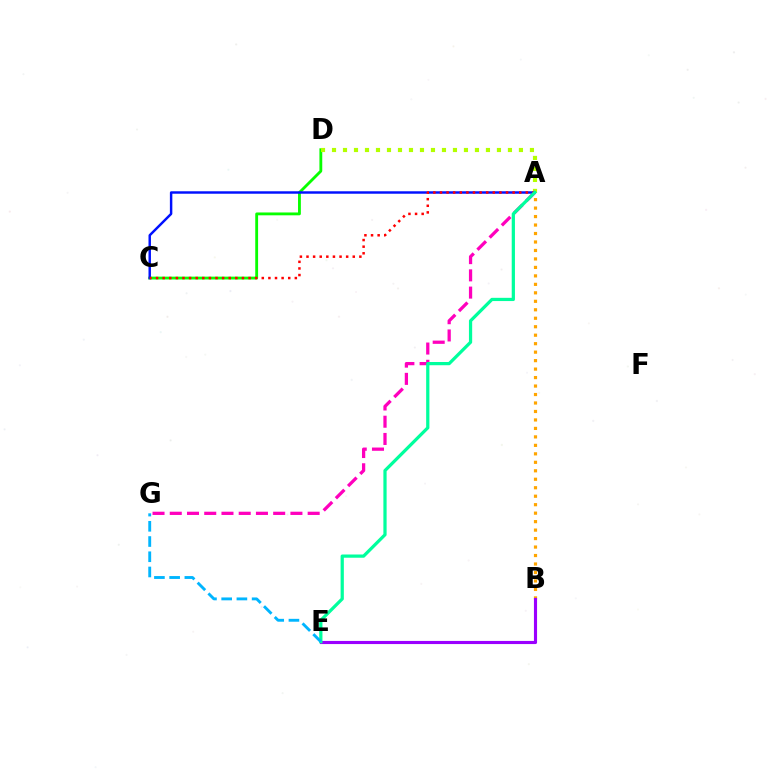{('A', 'G'): [{'color': '#ff00bd', 'line_style': 'dashed', 'thickness': 2.34}], ('C', 'D'): [{'color': '#08ff00', 'line_style': 'solid', 'thickness': 2.04}], ('A', 'D'): [{'color': '#b3ff00', 'line_style': 'dotted', 'thickness': 2.99}], ('A', 'B'): [{'color': '#ffa500', 'line_style': 'dotted', 'thickness': 2.3}], ('B', 'E'): [{'color': '#9b00ff', 'line_style': 'solid', 'thickness': 2.25}], ('A', 'C'): [{'color': '#0010ff', 'line_style': 'solid', 'thickness': 1.77}, {'color': '#ff0000', 'line_style': 'dotted', 'thickness': 1.8}], ('A', 'E'): [{'color': '#00ff9d', 'line_style': 'solid', 'thickness': 2.33}], ('E', 'G'): [{'color': '#00b5ff', 'line_style': 'dashed', 'thickness': 2.07}]}